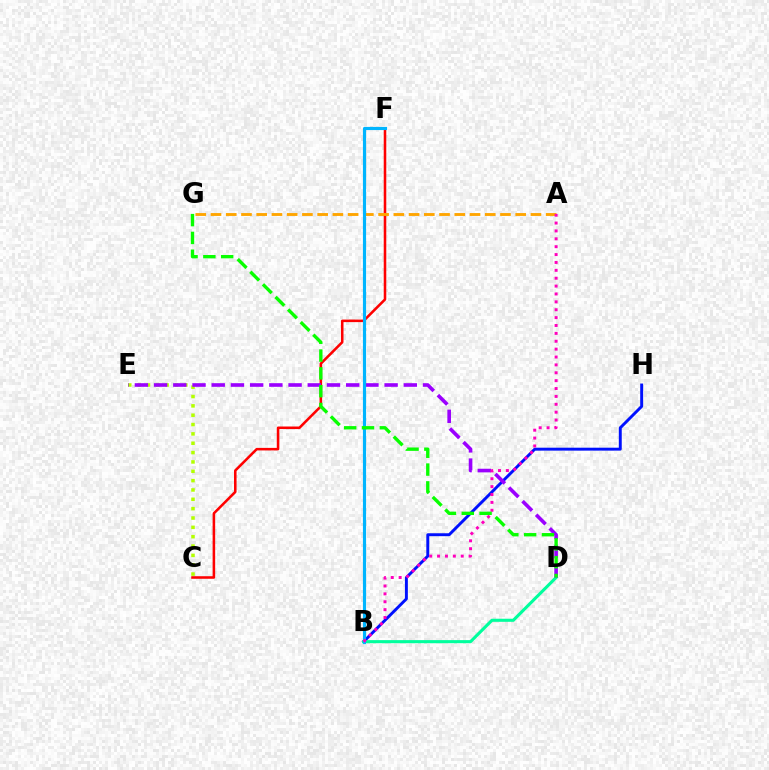{('C', 'F'): [{'color': '#ff0000', 'line_style': 'solid', 'thickness': 1.84}], ('C', 'E'): [{'color': '#b3ff00', 'line_style': 'dotted', 'thickness': 2.54}], ('B', 'H'): [{'color': '#0010ff', 'line_style': 'solid', 'thickness': 2.11}], ('B', 'D'): [{'color': '#00ff9d', 'line_style': 'solid', 'thickness': 2.22}], ('A', 'G'): [{'color': '#ffa500', 'line_style': 'dashed', 'thickness': 2.07}], ('D', 'E'): [{'color': '#9b00ff', 'line_style': 'dashed', 'thickness': 2.61}], ('B', 'F'): [{'color': '#00b5ff', 'line_style': 'solid', 'thickness': 2.27}], ('A', 'B'): [{'color': '#ff00bd', 'line_style': 'dotted', 'thickness': 2.14}], ('D', 'G'): [{'color': '#08ff00', 'line_style': 'dashed', 'thickness': 2.42}]}